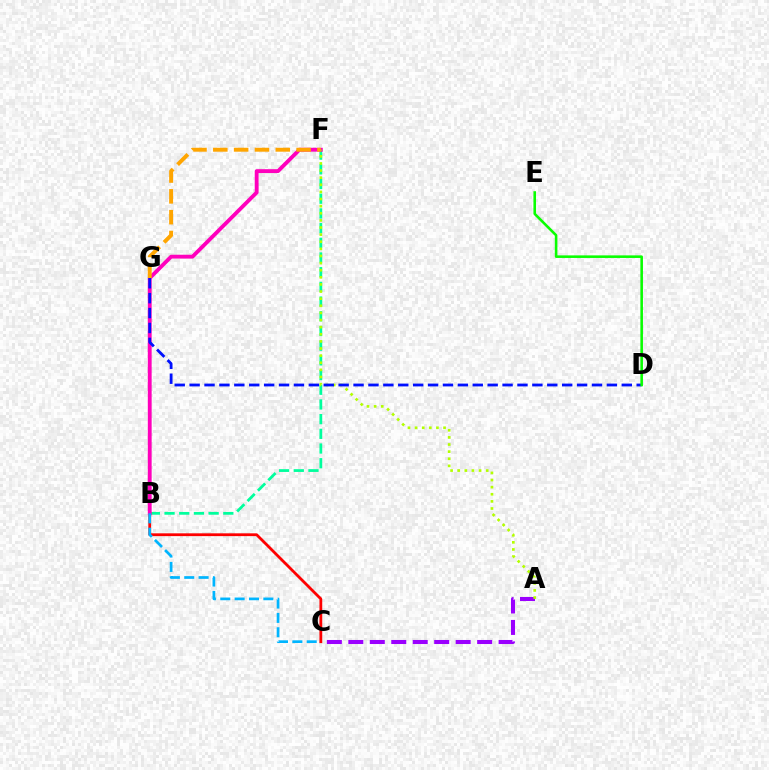{('B', 'C'): [{'color': '#ff0000', 'line_style': 'solid', 'thickness': 2.01}, {'color': '#00b5ff', 'line_style': 'dashed', 'thickness': 1.95}], ('B', 'F'): [{'color': '#00ff9d', 'line_style': 'dashed', 'thickness': 2.0}, {'color': '#ff00bd', 'line_style': 'solid', 'thickness': 2.77}], ('A', 'C'): [{'color': '#9b00ff', 'line_style': 'dashed', 'thickness': 2.92}], ('A', 'F'): [{'color': '#b3ff00', 'line_style': 'dotted', 'thickness': 1.93}], ('F', 'G'): [{'color': '#ffa500', 'line_style': 'dashed', 'thickness': 2.83}], ('D', 'G'): [{'color': '#0010ff', 'line_style': 'dashed', 'thickness': 2.02}], ('D', 'E'): [{'color': '#08ff00', 'line_style': 'solid', 'thickness': 1.86}]}